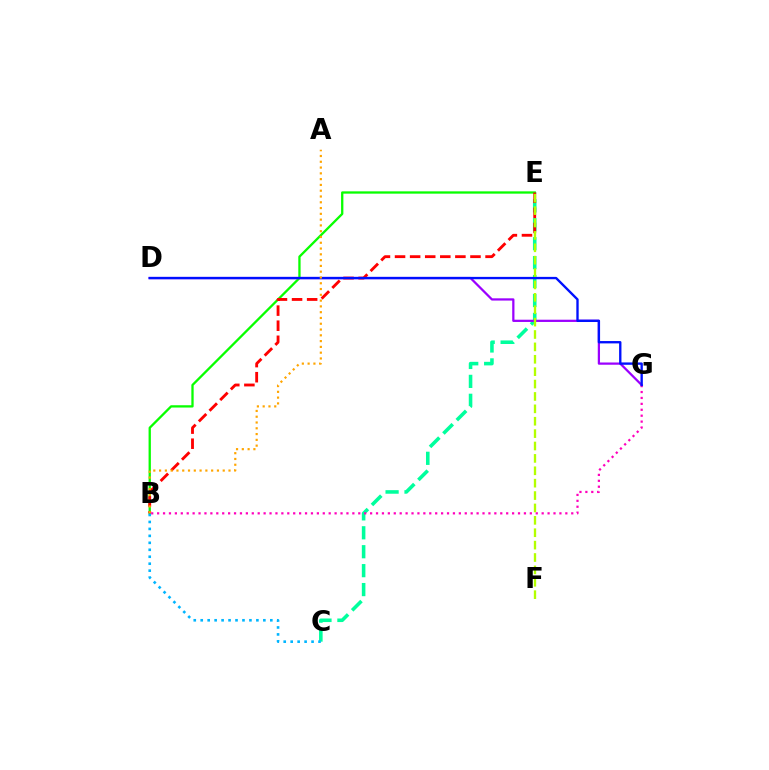{('C', 'E'): [{'color': '#00ff9d', 'line_style': 'dashed', 'thickness': 2.57}], ('B', 'E'): [{'color': '#08ff00', 'line_style': 'solid', 'thickness': 1.66}, {'color': '#ff0000', 'line_style': 'dashed', 'thickness': 2.05}], ('D', 'G'): [{'color': '#9b00ff', 'line_style': 'solid', 'thickness': 1.62}, {'color': '#0010ff', 'line_style': 'solid', 'thickness': 1.69}], ('B', 'G'): [{'color': '#ff00bd', 'line_style': 'dotted', 'thickness': 1.61}], ('A', 'B'): [{'color': '#ffa500', 'line_style': 'dotted', 'thickness': 1.57}], ('E', 'F'): [{'color': '#b3ff00', 'line_style': 'dashed', 'thickness': 1.68}], ('B', 'C'): [{'color': '#00b5ff', 'line_style': 'dotted', 'thickness': 1.89}]}